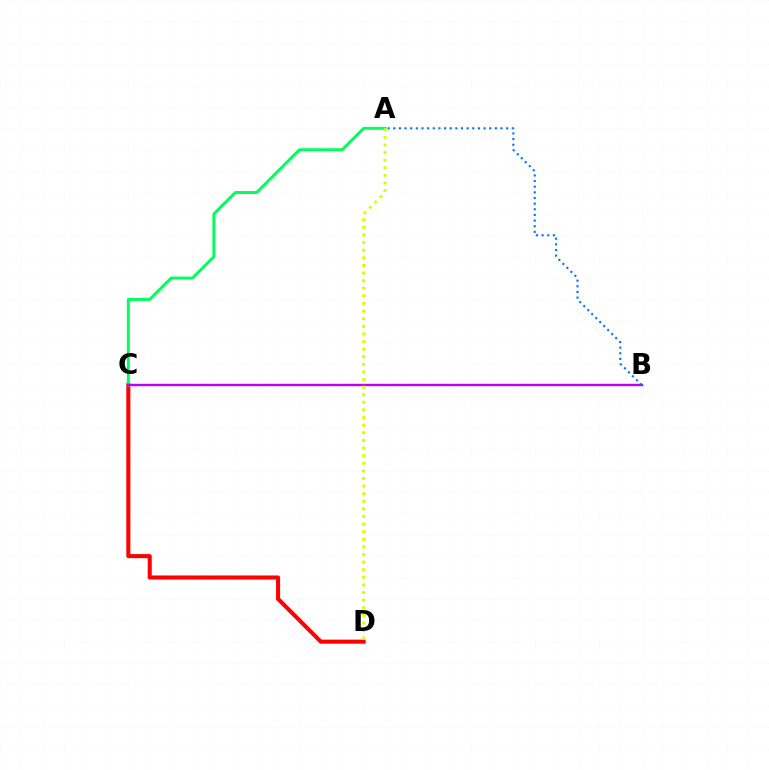{('C', 'D'): [{'color': '#ff0000', 'line_style': 'solid', 'thickness': 2.92}], ('A', 'C'): [{'color': '#00ff5c', 'line_style': 'solid', 'thickness': 2.12}], ('B', 'C'): [{'color': '#b900ff', 'line_style': 'solid', 'thickness': 1.75}], ('A', 'B'): [{'color': '#0074ff', 'line_style': 'dotted', 'thickness': 1.53}], ('A', 'D'): [{'color': '#d1ff00', 'line_style': 'dotted', 'thickness': 2.07}]}